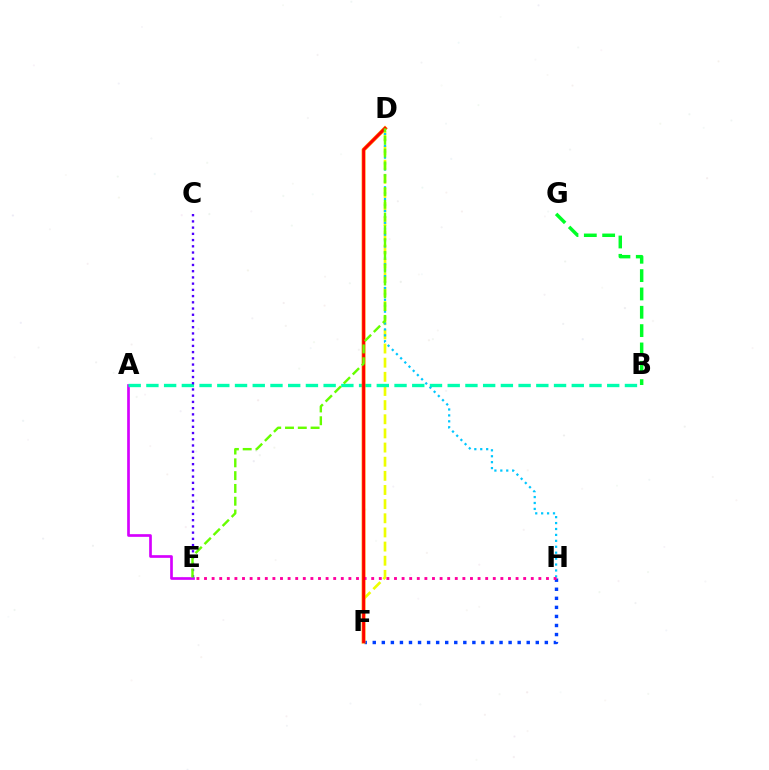{('D', 'F'): [{'color': '#eeff00', 'line_style': 'dashed', 'thickness': 1.92}, {'color': '#ff8800', 'line_style': 'solid', 'thickness': 2.82}, {'color': '#ff0000', 'line_style': 'solid', 'thickness': 1.97}], ('A', 'E'): [{'color': '#d600ff', 'line_style': 'solid', 'thickness': 1.93}], ('B', 'G'): [{'color': '#00ff27', 'line_style': 'dashed', 'thickness': 2.49}], ('A', 'B'): [{'color': '#00ffaf', 'line_style': 'dashed', 'thickness': 2.41}], ('D', 'H'): [{'color': '#00c7ff', 'line_style': 'dotted', 'thickness': 1.61}], ('F', 'H'): [{'color': '#003fff', 'line_style': 'dotted', 'thickness': 2.46}], ('C', 'E'): [{'color': '#4f00ff', 'line_style': 'dotted', 'thickness': 1.69}], ('E', 'H'): [{'color': '#ff00a0', 'line_style': 'dotted', 'thickness': 2.06}], ('D', 'E'): [{'color': '#66ff00', 'line_style': 'dashed', 'thickness': 1.74}]}